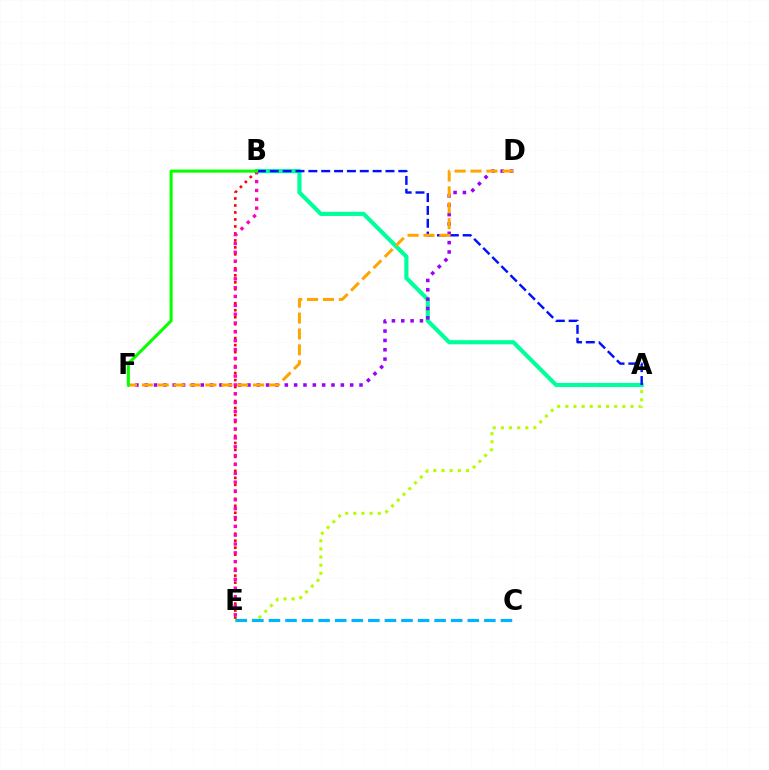{('A', 'E'): [{'color': '#b3ff00', 'line_style': 'dotted', 'thickness': 2.21}], ('B', 'E'): [{'color': '#ff0000', 'line_style': 'dotted', 'thickness': 1.9}, {'color': '#ff00bd', 'line_style': 'dotted', 'thickness': 2.4}], ('A', 'B'): [{'color': '#00ff9d', 'line_style': 'solid', 'thickness': 2.98}, {'color': '#0010ff', 'line_style': 'dashed', 'thickness': 1.75}], ('C', 'E'): [{'color': '#00b5ff', 'line_style': 'dashed', 'thickness': 2.25}], ('D', 'F'): [{'color': '#9b00ff', 'line_style': 'dotted', 'thickness': 2.54}, {'color': '#ffa500', 'line_style': 'dashed', 'thickness': 2.16}], ('B', 'F'): [{'color': '#08ff00', 'line_style': 'solid', 'thickness': 2.21}]}